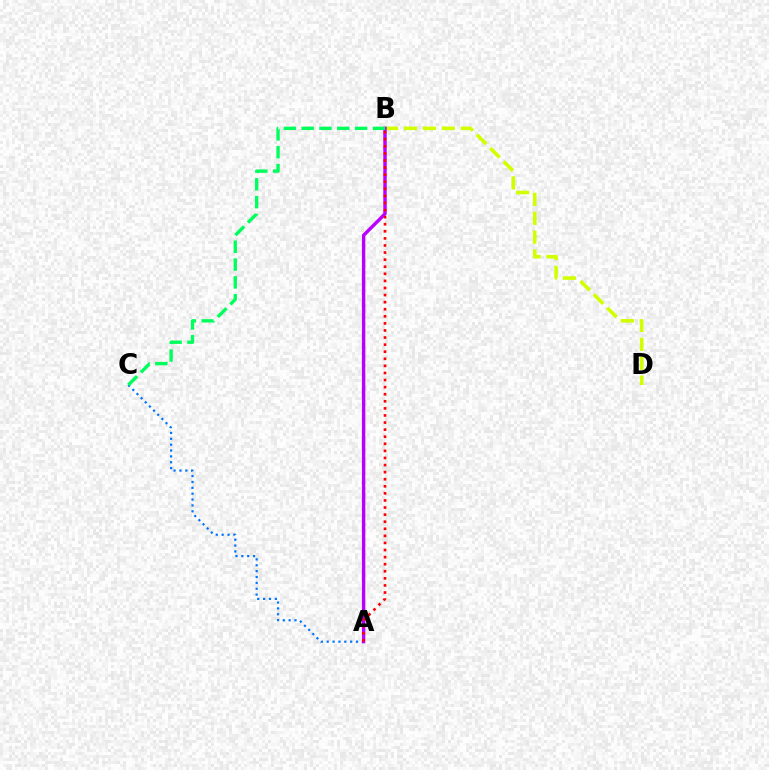{('A', 'C'): [{'color': '#0074ff', 'line_style': 'dotted', 'thickness': 1.59}], ('B', 'D'): [{'color': '#d1ff00', 'line_style': 'dashed', 'thickness': 2.57}], ('A', 'B'): [{'color': '#b900ff', 'line_style': 'solid', 'thickness': 2.45}, {'color': '#ff0000', 'line_style': 'dotted', 'thickness': 1.92}], ('B', 'C'): [{'color': '#00ff5c', 'line_style': 'dashed', 'thickness': 2.42}]}